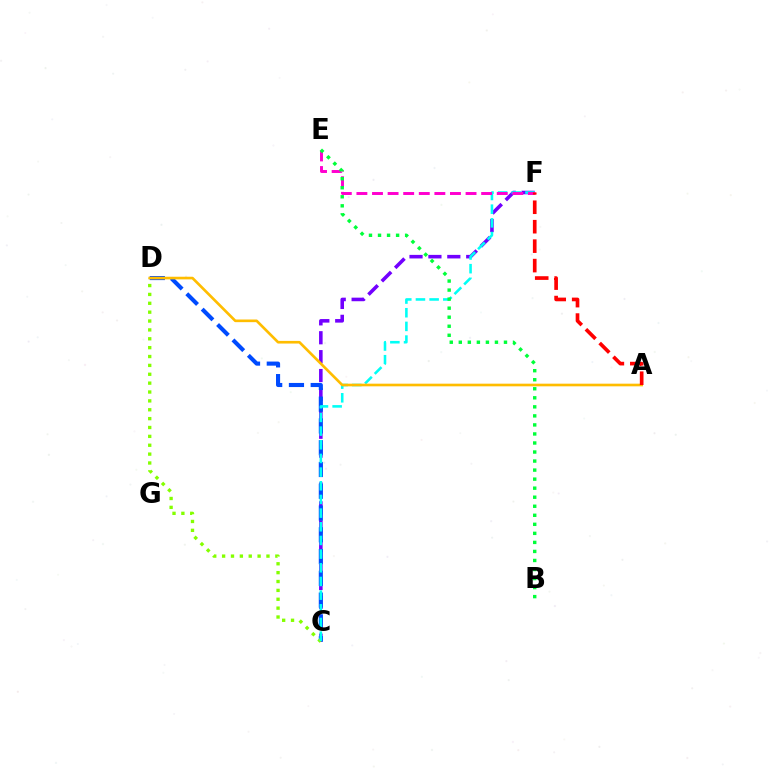{('C', 'F'): [{'color': '#7200ff', 'line_style': 'dashed', 'thickness': 2.57}, {'color': '#00fff6', 'line_style': 'dashed', 'thickness': 1.86}], ('C', 'D'): [{'color': '#004bff', 'line_style': 'dashed', 'thickness': 2.96}, {'color': '#84ff00', 'line_style': 'dotted', 'thickness': 2.41}], ('A', 'D'): [{'color': '#ffbd00', 'line_style': 'solid', 'thickness': 1.91}], ('E', 'F'): [{'color': '#ff00cf', 'line_style': 'dashed', 'thickness': 2.12}], ('B', 'E'): [{'color': '#00ff39', 'line_style': 'dotted', 'thickness': 2.46}], ('A', 'F'): [{'color': '#ff0000', 'line_style': 'dashed', 'thickness': 2.64}]}